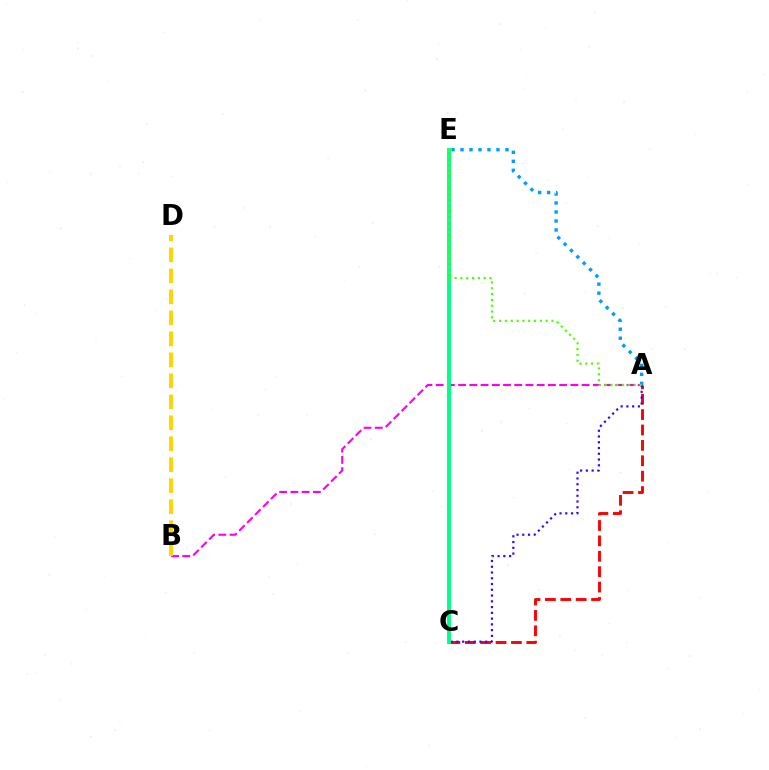{('A', 'C'): [{'color': '#ff0000', 'line_style': 'dashed', 'thickness': 2.09}, {'color': '#3700ff', 'line_style': 'dotted', 'thickness': 1.57}], ('A', 'B'): [{'color': '#ff00ed', 'line_style': 'dashed', 'thickness': 1.53}], ('A', 'E'): [{'color': '#009eff', 'line_style': 'dotted', 'thickness': 2.44}, {'color': '#4fff00', 'line_style': 'dotted', 'thickness': 1.58}], ('B', 'D'): [{'color': '#ffd500', 'line_style': 'dashed', 'thickness': 2.85}], ('C', 'E'): [{'color': '#00ff86', 'line_style': 'solid', 'thickness': 2.81}]}